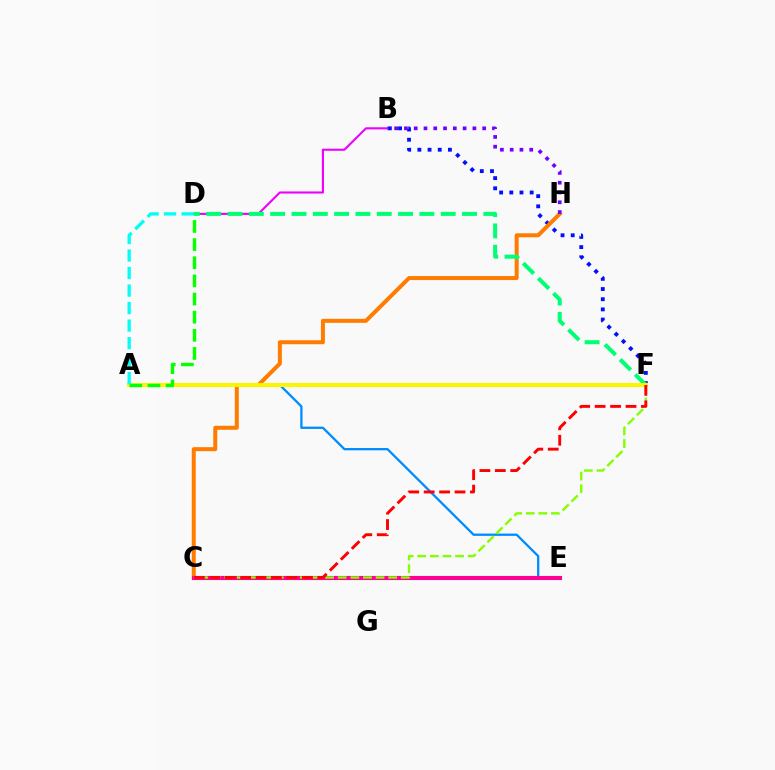{('A', 'E'): [{'color': '#008cff', 'line_style': 'solid', 'thickness': 1.65}], ('B', 'F'): [{'color': '#0010ff', 'line_style': 'dotted', 'thickness': 2.77}], ('C', 'H'): [{'color': '#ff7c00', 'line_style': 'solid', 'thickness': 2.88}], ('B', 'D'): [{'color': '#ee00ff', 'line_style': 'solid', 'thickness': 1.52}], ('D', 'F'): [{'color': '#00ff74', 'line_style': 'dashed', 'thickness': 2.9}], ('A', 'F'): [{'color': '#fcf500', 'line_style': 'solid', 'thickness': 2.93}], ('B', 'H'): [{'color': '#7200ff', 'line_style': 'dotted', 'thickness': 2.66}], ('A', 'D'): [{'color': '#08ff00', 'line_style': 'dashed', 'thickness': 2.46}, {'color': '#00fff6', 'line_style': 'dashed', 'thickness': 2.38}], ('C', 'E'): [{'color': '#ff0094', 'line_style': 'solid', 'thickness': 2.95}], ('C', 'F'): [{'color': '#84ff00', 'line_style': 'dashed', 'thickness': 1.71}, {'color': '#ff0000', 'line_style': 'dashed', 'thickness': 2.1}]}